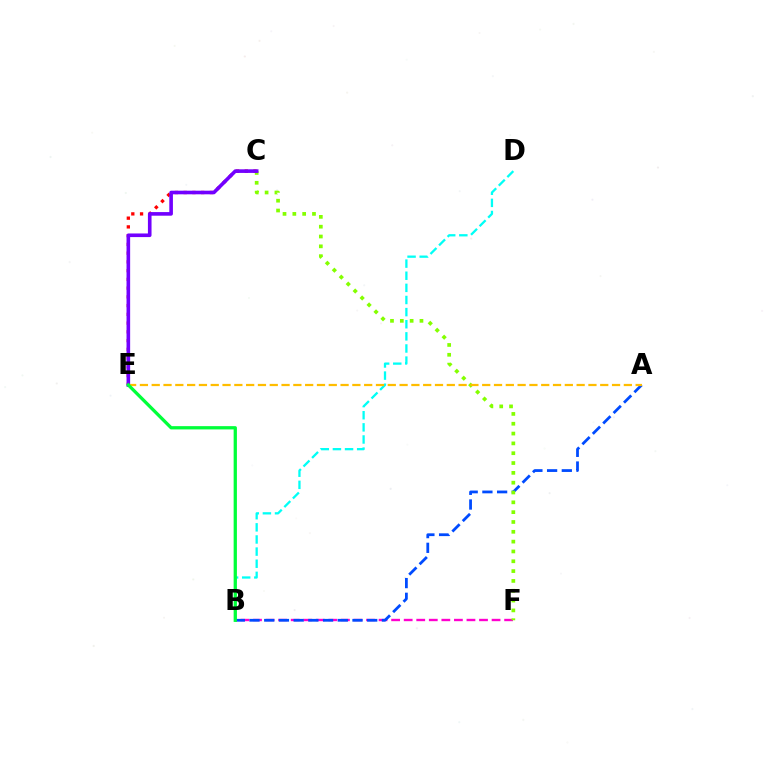{('B', 'F'): [{'color': '#ff00cf', 'line_style': 'dashed', 'thickness': 1.71}], ('A', 'B'): [{'color': '#004bff', 'line_style': 'dashed', 'thickness': 2.0}], ('B', 'D'): [{'color': '#00fff6', 'line_style': 'dashed', 'thickness': 1.65}], ('C', 'F'): [{'color': '#84ff00', 'line_style': 'dotted', 'thickness': 2.67}], ('C', 'E'): [{'color': '#ff0000', 'line_style': 'dotted', 'thickness': 2.38}, {'color': '#7200ff', 'line_style': 'solid', 'thickness': 2.6}], ('A', 'E'): [{'color': '#ffbd00', 'line_style': 'dashed', 'thickness': 1.6}], ('B', 'E'): [{'color': '#00ff39', 'line_style': 'solid', 'thickness': 2.36}]}